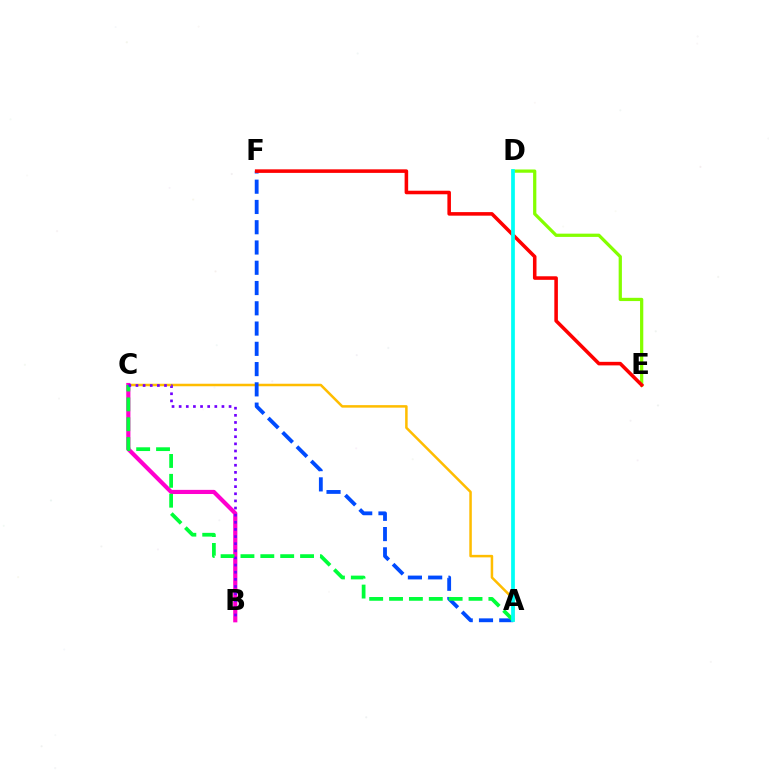{('A', 'C'): [{'color': '#ffbd00', 'line_style': 'solid', 'thickness': 1.81}, {'color': '#00ff39', 'line_style': 'dashed', 'thickness': 2.7}], ('B', 'C'): [{'color': '#ff00cf', 'line_style': 'solid', 'thickness': 2.99}, {'color': '#7200ff', 'line_style': 'dotted', 'thickness': 1.94}], ('A', 'F'): [{'color': '#004bff', 'line_style': 'dashed', 'thickness': 2.75}], ('D', 'E'): [{'color': '#84ff00', 'line_style': 'solid', 'thickness': 2.34}], ('E', 'F'): [{'color': '#ff0000', 'line_style': 'solid', 'thickness': 2.56}], ('A', 'D'): [{'color': '#00fff6', 'line_style': 'solid', 'thickness': 2.7}]}